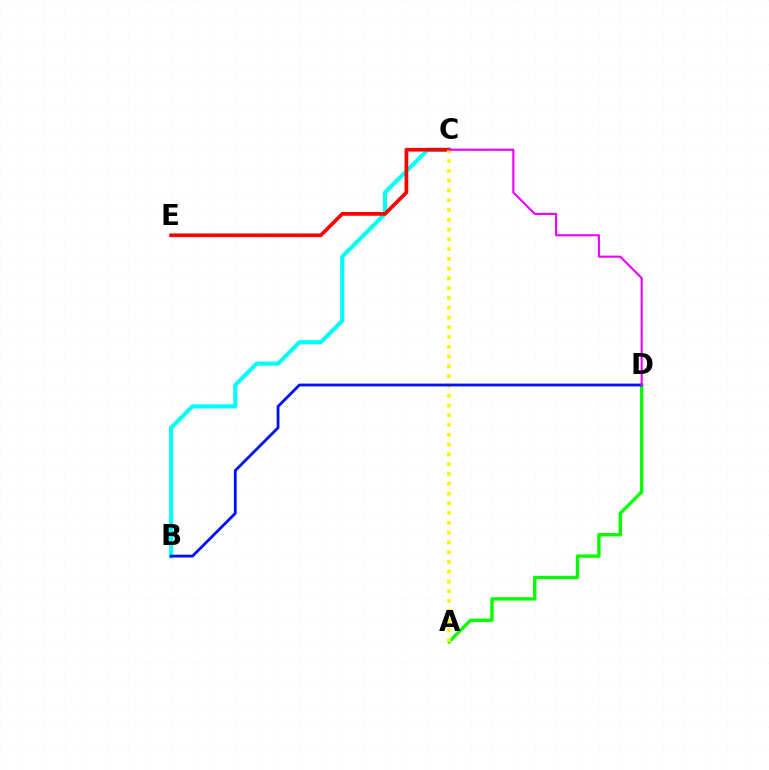{('A', 'D'): [{'color': '#08ff00', 'line_style': 'solid', 'thickness': 2.44}], ('B', 'C'): [{'color': '#00fff6', 'line_style': 'solid', 'thickness': 2.94}], ('C', 'E'): [{'color': '#ff0000', 'line_style': 'solid', 'thickness': 2.67}], ('A', 'C'): [{'color': '#fcf500', 'line_style': 'dotted', 'thickness': 2.66}], ('B', 'D'): [{'color': '#0010ff', 'line_style': 'solid', 'thickness': 2.02}], ('C', 'D'): [{'color': '#ee00ff', 'line_style': 'solid', 'thickness': 1.51}]}